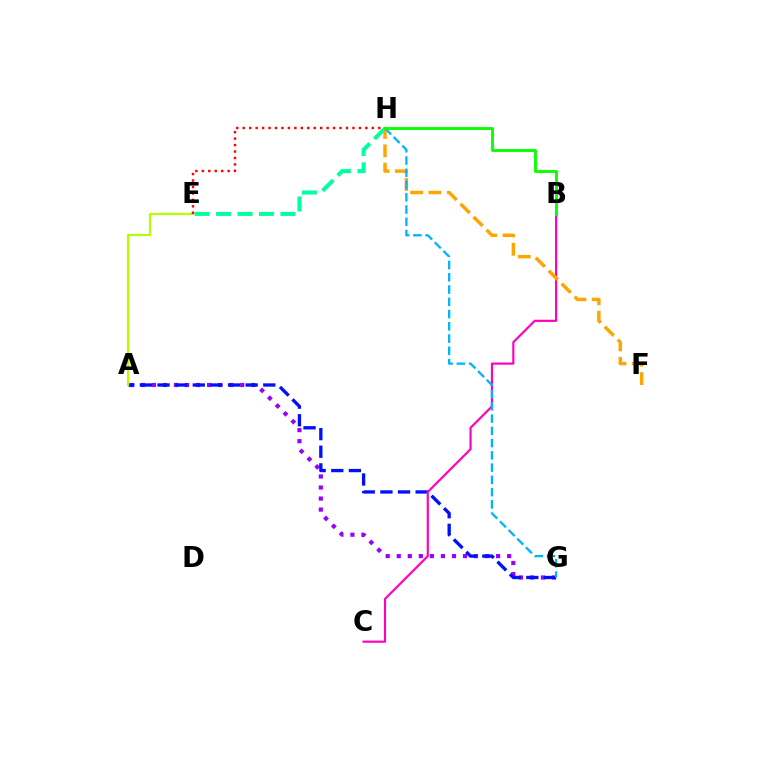{('A', 'G'): [{'color': '#9b00ff', 'line_style': 'dotted', 'thickness': 3.0}, {'color': '#0010ff', 'line_style': 'dashed', 'thickness': 2.39}], ('E', 'H'): [{'color': '#00ff9d', 'line_style': 'dashed', 'thickness': 2.91}, {'color': '#ff0000', 'line_style': 'dotted', 'thickness': 1.75}], ('A', 'E'): [{'color': '#b3ff00', 'line_style': 'solid', 'thickness': 1.58}], ('B', 'C'): [{'color': '#ff00bd', 'line_style': 'solid', 'thickness': 1.56}], ('F', 'H'): [{'color': '#ffa500', 'line_style': 'dashed', 'thickness': 2.49}], ('G', 'H'): [{'color': '#00b5ff', 'line_style': 'dashed', 'thickness': 1.66}], ('B', 'H'): [{'color': '#08ff00', 'line_style': 'solid', 'thickness': 2.08}]}